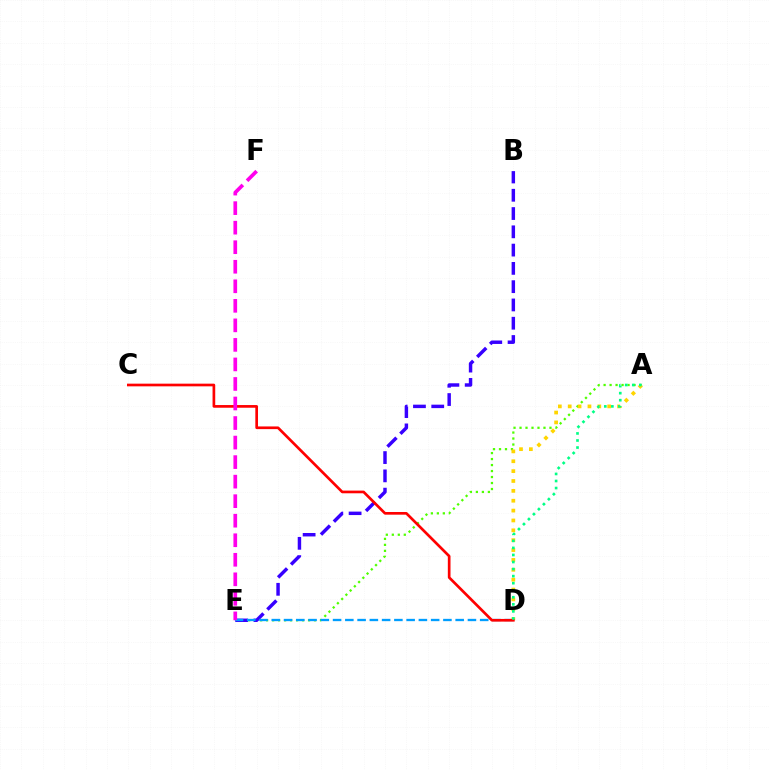{('A', 'E'): [{'color': '#4fff00', 'line_style': 'dotted', 'thickness': 1.63}], ('B', 'E'): [{'color': '#3700ff', 'line_style': 'dashed', 'thickness': 2.48}], ('D', 'E'): [{'color': '#009eff', 'line_style': 'dashed', 'thickness': 1.67}], ('A', 'D'): [{'color': '#ffd500', 'line_style': 'dotted', 'thickness': 2.68}, {'color': '#00ff86', 'line_style': 'dotted', 'thickness': 1.92}], ('C', 'D'): [{'color': '#ff0000', 'line_style': 'solid', 'thickness': 1.93}], ('E', 'F'): [{'color': '#ff00ed', 'line_style': 'dashed', 'thickness': 2.65}]}